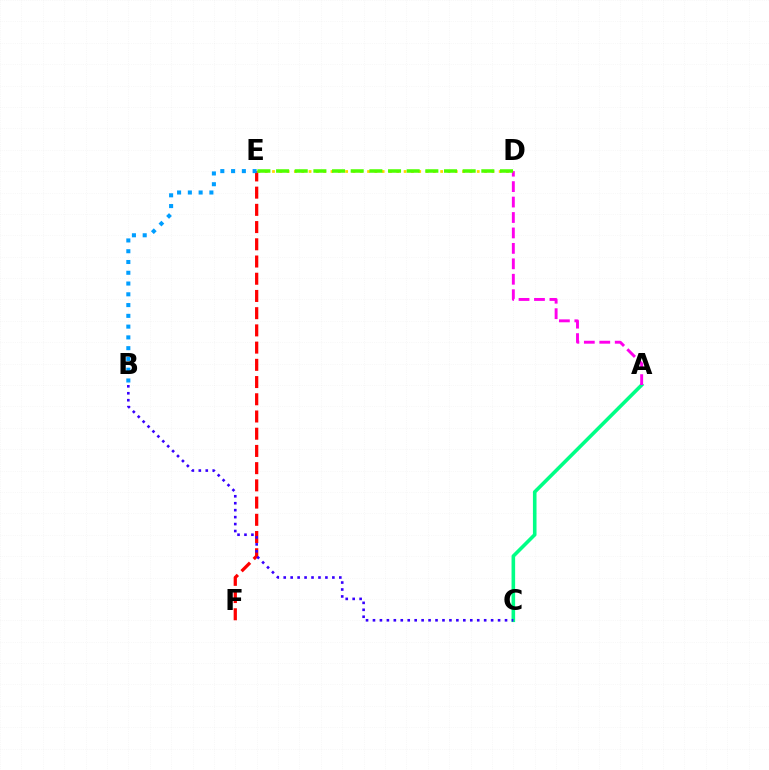{('E', 'F'): [{'color': '#ff0000', 'line_style': 'dashed', 'thickness': 2.34}], ('A', 'C'): [{'color': '#00ff86', 'line_style': 'solid', 'thickness': 2.59}], ('A', 'D'): [{'color': '#ff00ed', 'line_style': 'dashed', 'thickness': 2.1}], ('B', 'C'): [{'color': '#3700ff', 'line_style': 'dotted', 'thickness': 1.89}], ('B', 'E'): [{'color': '#009eff', 'line_style': 'dotted', 'thickness': 2.93}], ('D', 'E'): [{'color': '#ffd500', 'line_style': 'dotted', 'thickness': 1.99}, {'color': '#4fff00', 'line_style': 'dashed', 'thickness': 2.53}]}